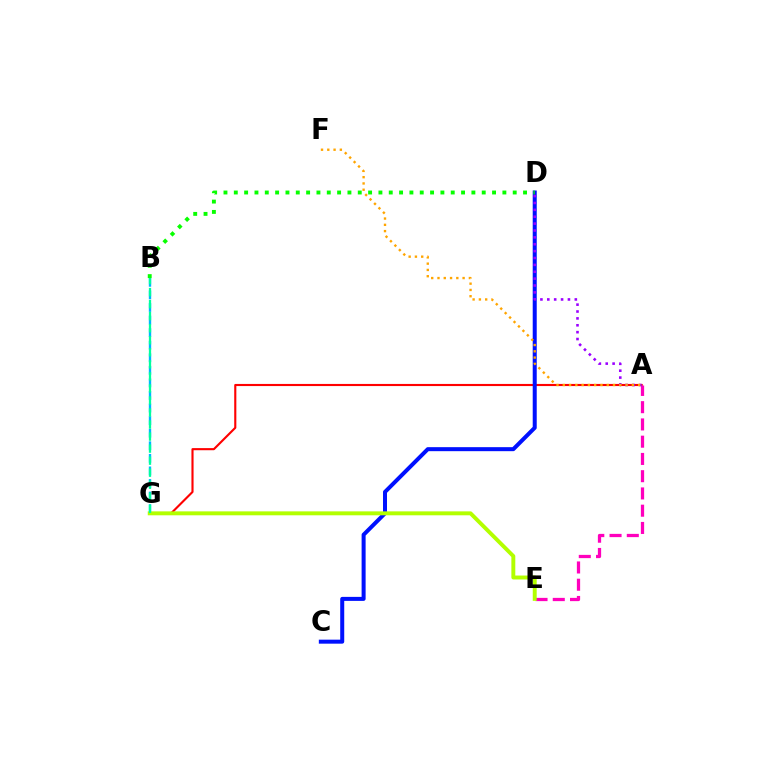{('A', 'G'): [{'color': '#ff0000', 'line_style': 'solid', 'thickness': 1.53}], ('A', 'E'): [{'color': '#ff00bd', 'line_style': 'dashed', 'thickness': 2.34}], ('C', 'D'): [{'color': '#0010ff', 'line_style': 'solid', 'thickness': 2.89}], ('A', 'D'): [{'color': '#9b00ff', 'line_style': 'dotted', 'thickness': 1.87}], ('B', 'G'): [{'color': '#00b5ff', 'line_style': 'dashed', 'thickness': 1.71}, {'color': '#00ff9d', 'line_style': 'dashed', 'thickness': 1.64}], ('E', 'G'): [{'color': '#b3ff00', 'line_style': 'solid', 'thickness': 2.83}], ('A', 'F'): [{'color': '#ffa500', 'line_style': 'dotted', 'thickness': 1.71}], ('B', 'D'): [{'color': '#08ff00', 'line_style': 'dotted', 'thickness': 2.81}]}